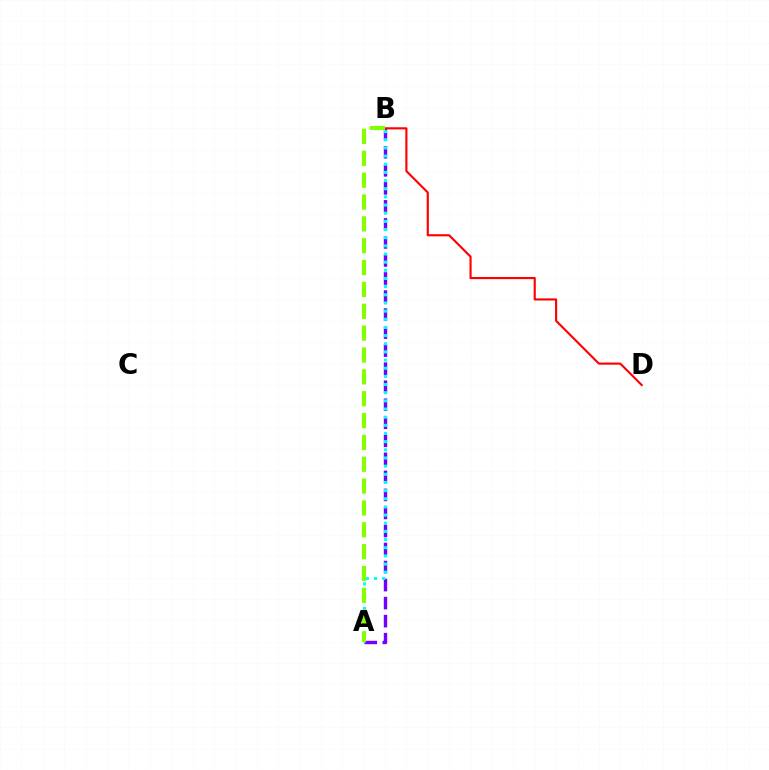{('A', 'B'): [{'color': '#7200ff', 'line_style': 'dashed', 'thickness': 2.45}, {'color': '#00fff6', 'line_style': 'dotted', 'thickness': 2.22}, {'color': '#84ff00', 'line_style': 'dashed', 'thickness': 2.97}], ('B', 'D'): [{'color': '#ff0000', 'line_style': 'solid', 'thickness': 1.54}]}